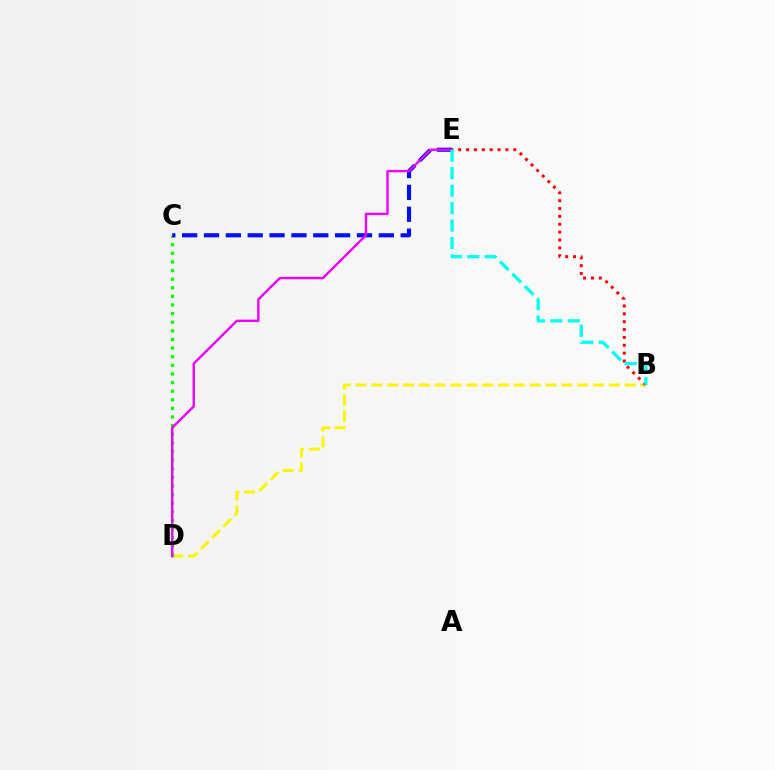{('B', 'D'): [{'color': '#fcf500', 'line_style': 'dashed', 'thickness': 2.15}], ('C', 'D'): [{'color': '#08ff00', 'line_style': 'dotted', 'thickness': 2.34}], ('B', 'E'): [{'color': '#ff0000', 'line_style': 'dotted', 'thickness': 2.14}, {'color': '#00fff6', 'line_style': 'dashed', 'thickness': 2.37}], ('C', 'E'): [{'color': '#0010ff', 'line_style': 'dashed', 'thickness': 2.97}], ('D', 'E'): [{'color': '#ee00ff', 'line_style': 'solid', 'thickness': 1.73}]}